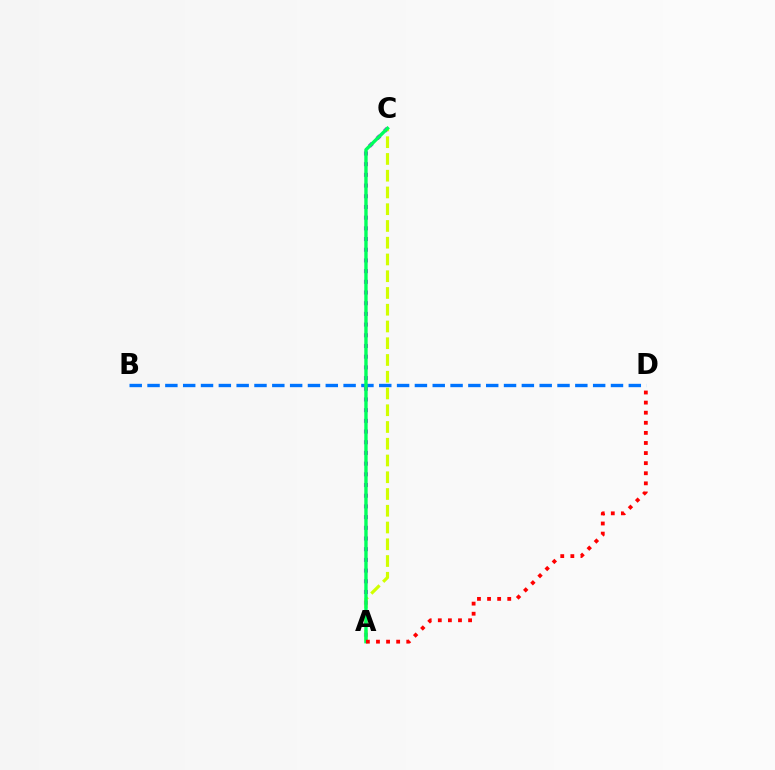{('B', 'D'): [{'color': '#0074ff', 'line_style': 'dashed', 'thickness': 2.42}], ('A', 'C'): [{'color': '#b900ff', 'line_style': 'dotted', 'thickness': 2.91}, {'color': '#d1ff00', 'line_style': 'dashed', 'thickness': 2.28}, {'color': '#00ff5c', 'line_style': 'solid', 'thickness': 2.43}], ('A', 'D'): [{'color': '#ff0000', 'line_style': 'dotted', 'thickness': 2.74}]}